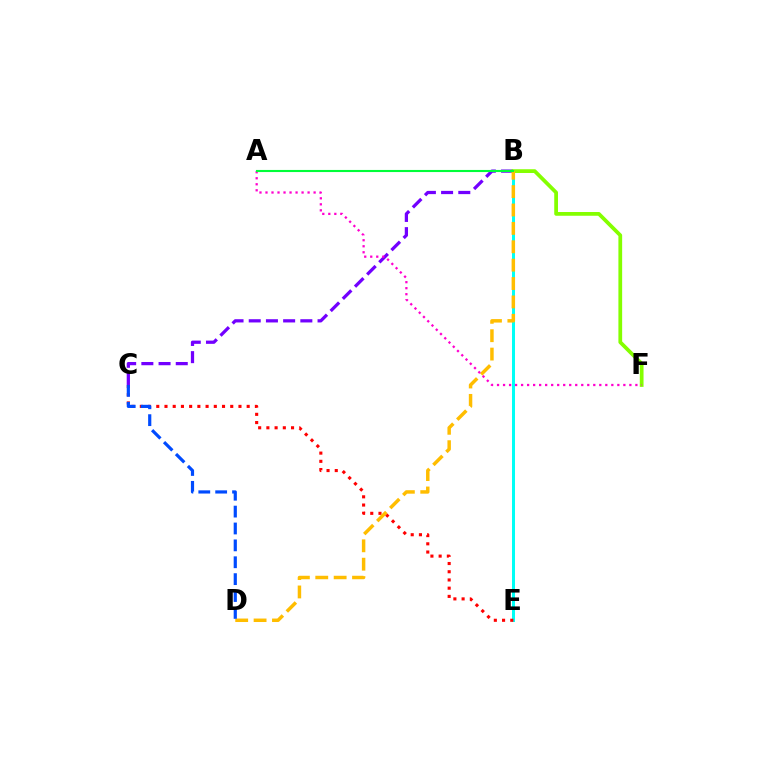{('B', 'E'): [{'color': '#00fff6', 'line_style': 'solid', 'thickness': 2.17}], ('C', 'E'): [{'color': '#ff0000', 'line_style': 'dotted', 'thickness': 2.23}], ('B', 'C'): [{'color': '#7200ff', 'line_style': 'dashed', 'thickness': 2.34}], ('B', 'F'): [{'color': '#84ff00', 'line_style': 'solid', 'thickness': 2.7}], ('B', 'D'): [{'color': '#ffbd00', 'line_style': 'dashed', 'thickness': 2.5}], ('C', 'D'): [{'color': '#004bff', 'line_style': 'dashed', 'thickness': 2.29}], ('A', 'F'): [{'color': '#ff00cf', 'line_style': 'dotted', 'thickness': 1.63}], ('A', 'B'): [{'color': '#00ff39', 'line_style': 'solid', 'thickness': 1.52}]}